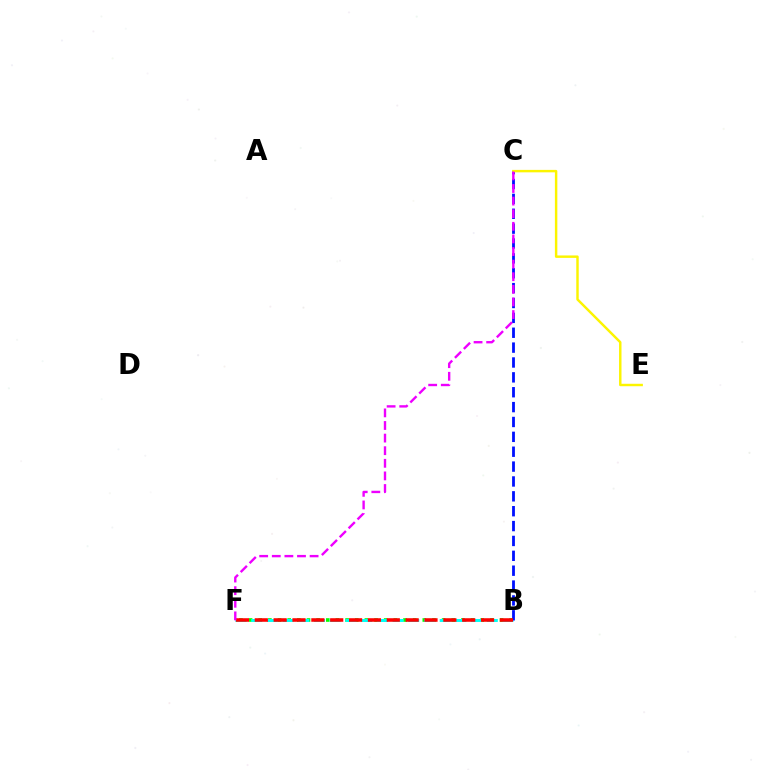{('B', 'F'): [{'color': '#08ff00', 'line_style': 'dotted', 'thickness': 2.62}, {'color': '#00fff6', 'line_style': 'dashed', 'thickness': 2.13}, {'color': '#ff0000', 'line_style': 'dashed', 'thickness': 2.56}], ('B', 'C'): [{'color': '#0010ff', 'line_style': 'dashed', 'thickness': 2.02}], ('C', 'E'): [{'color': '#fcf500', 'line_style': 'solid', 'thickness': 1.76}], ('C', 'F'): [{'color': '#ee00ff', 'line_style': 'dashed', 'thickness': 1.71}]}